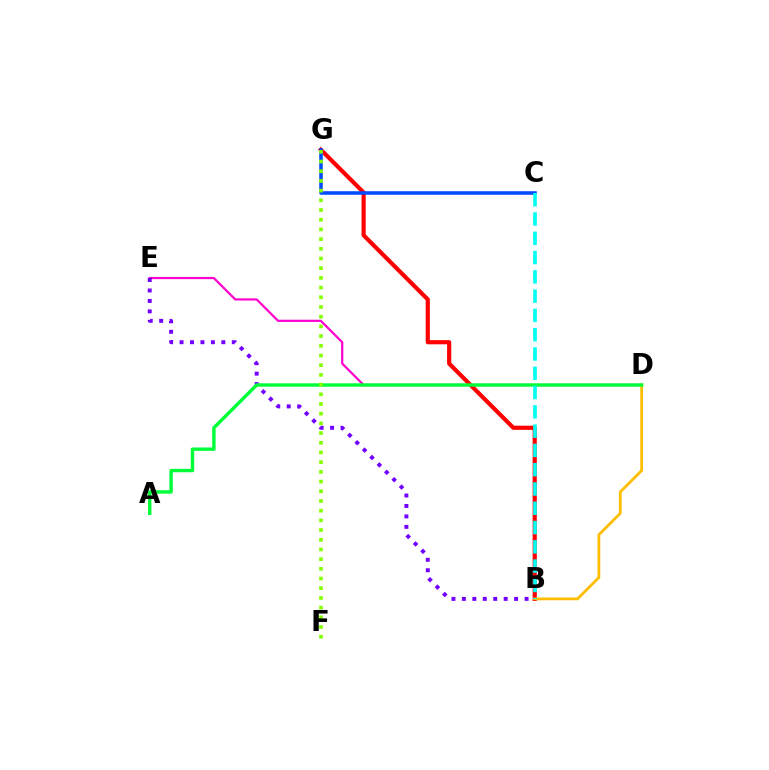{('B', 'G'): [{'color': '#ff0000', 'line_style': 'solid', 'thickness': 3.0}], ('D', 'E'): [{'color': '#ff00cf', 'line_style': 'solid', 'thickness': 1.59}], ('C', 'G'): [{'color': '#004bff', 'line_style': 'solid', 'thickness': 2.56}], ('B', 'D'): [{'color': '#ffbd00', 'line_style': 'solid', 'thickness': 1.99}], ('B', 'E'): [{'color': '#7200ff', 'line_style': 'dotted', 'thickness': 2.84}], ('A', 'D'): [{'color': '#00ff39', 'line_style': 'solid', 'thickness': 2.45}], ('F', 'G'): [{'color': '#84ff00', 'line_style': 'dotted', 'thickness': 2.63}], ('B', 'C'): [{'color': '#00fff6', 'line_style': 'dashed', 'thickness': 2.62}]}